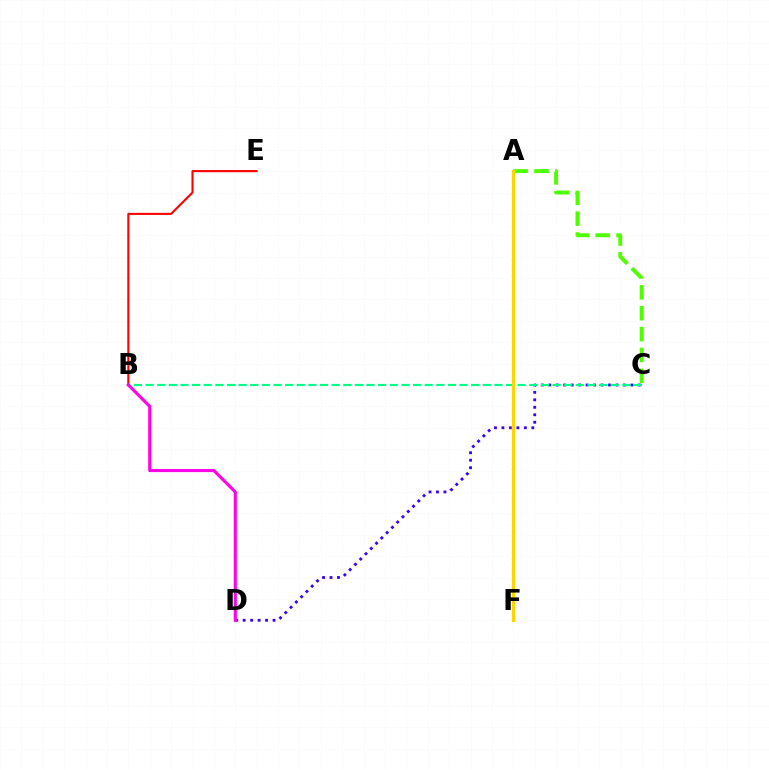{('A', 'C'): [{'color': '#4fff00', 'line_style': 'dashed', 'thickness': 2.84}], ('C', 'D'): [{'color': '#3700ff', 'line_style': 'dotted', 'thickness': 2.03}], ('B', 'E'): [{'color': '#ff0000', 'line_style': 'solid', 'thickness': 1.51}], ('B', 'C'): [{'color': '#00ff86', 'line_style': 'dashed', 'thickness': 1.58}], ('A', 'F'): [{'color': '#009eff', 'line_style': 'dotted', 'thickness': 1.5}, {'color': '#ffd500', 'line_style': 'solid', 'thickness': 2.28}], ('B', 'D'): [{'color': '#ff00ed', 'line_style': 'solid', 'thickness': 2.23}]}